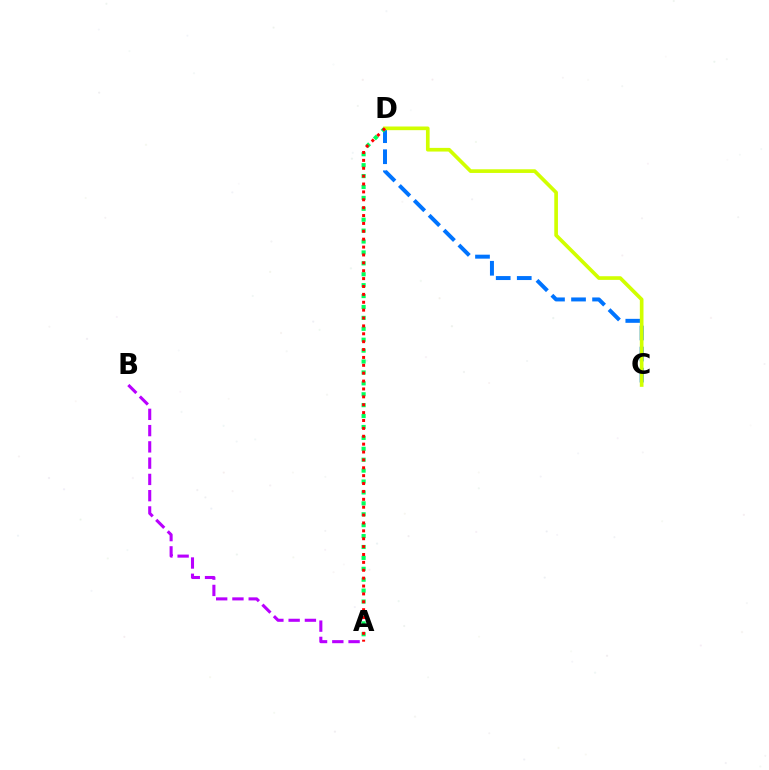{('A', 'B'): [{'color': '#b900ff', 'line_style': 'dashed', 'thickness': 2.21}], ('C', 'D'): [{'color': '#0074ff', 'line_style': 'dashed', 'thickness': 2.86}, {'color': '#d1ff00', 'line_style': 'solid', 'thickness': 2.64}], ('A', 'D'): [{'color': '#00ff5c', 'line_style': 'dotted', 'thickness': 2.96}, {'color': '#ff0000', 'line_style': 'dotted', 'thickness': 2.14}]}